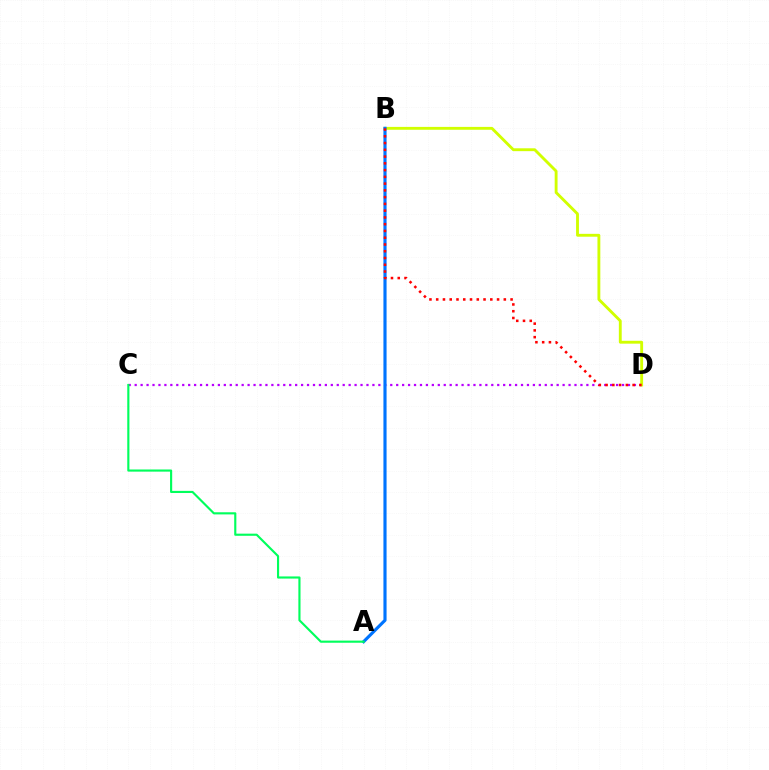{('C', 'D'): [{'color': '#b900ff', 'line_style': 'dotted', 'thickness': 1.61}], ('B', 'D'): [{'color': '#d1ff00', 'line_style': 'solid', 'thickness': 2.06}, {'color': '#ff0000', 'line_style': 'dotted', 'thickness': 1.84}], ('A', 'B'): [{'color': '#0074ff', 'line_style': 'solid', 'thickness': 2.27}], ('A', 'C'): [{'color': '#00ff5c', 'line_style': 'solid', 'thickness': 1.54}]}